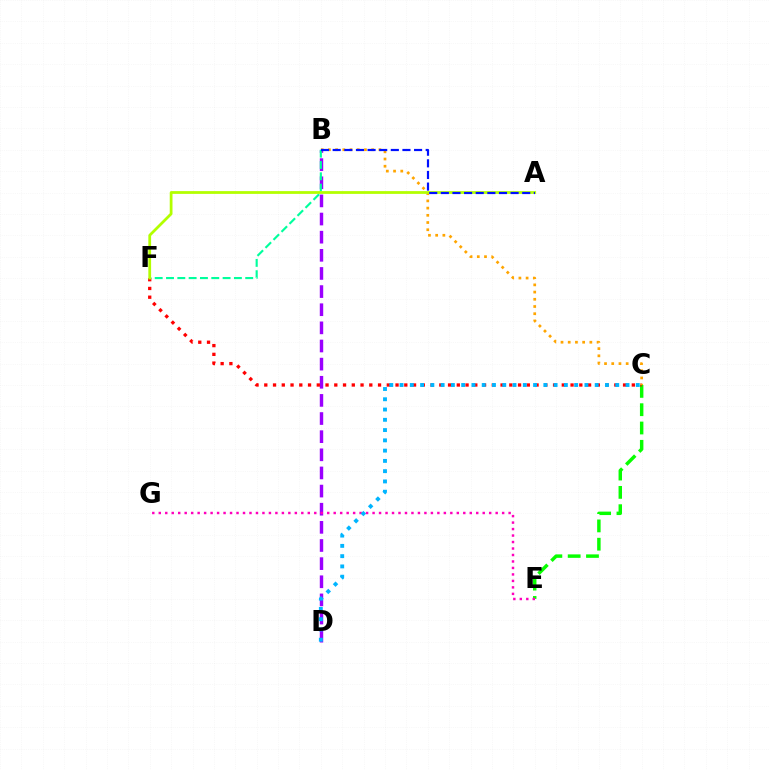{('C', 'E'): [{'color': '#08ff00', 'line_style': 'dashed', 'thickness': 2.49}], ('B', 'D'): [{'color': '#9b00ff', 'line_style': 'dashed', 'thickness': 2.46}], ('C', 'F'): [{'color': '#ff0000', 'line_style': 'dotted', 'thickness': 2.38}], ('B', 'C'): [{'color': '#ffa500', 'line_style': 'dotted', 'thickness': 1.96}], ('B', 'F'): [{'color': '#00ff9d', 'line_style': 'dashed', 'thickness': 1.54}], ('A', 'F'): [{'color': '#b3ff00', 'line_style': 'solid', 'thickness': 1.99}], ('E', 'G'): [{'color': '#ff00bd', 'line_style': 'dotted', 'thickness': 1.76}], ('A', 'B'): [{'color': '#0010ff', 'line_style': 'dashed', 'thickness': 1.58}], ('C', 'D'): [{'color': '#00b5ff', 'line_style': 'dotted', 'thickness': 2.79}]}